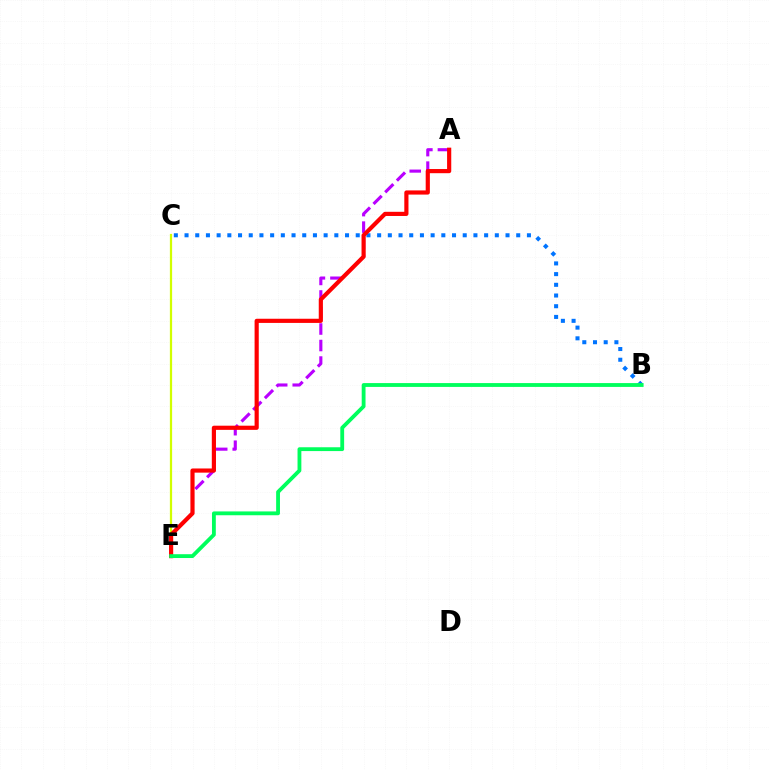{('C', 'E'): [{'color': '#d1ff00', 'line_style': 'solid', 'thickness': 1.61}], ('B', 'C'): [{'color': '#0074ff', 'line_style': 'dotted', 'thickness': 2.91}], ('A', 'E'): [{'color': '#b900ff', 'line_style': 'dashed', 'thickness': 2.24}, {'color': '#ff0000', 'line_style': 'solid', 'thickness': 3.0}], ('B', 'E'): [{'color': '#00ff5c', 'line_style': 'solid', 'thickness': 2.75}]}